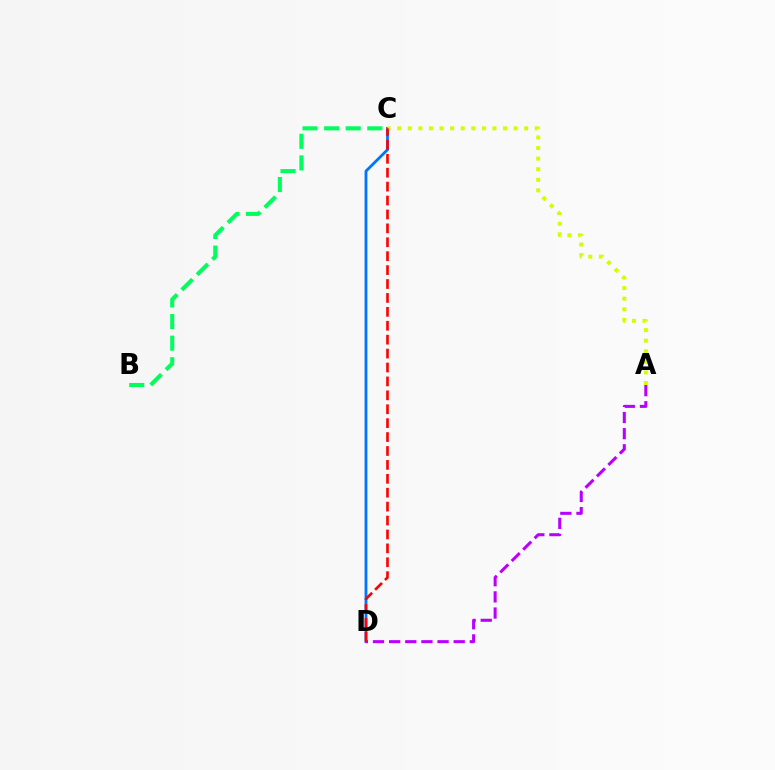{('C', 'D'): [{'color': '#0074ff', 'line_style': 'solid', 'thickness': 2.01}, {'color': '#ff0000', 'line_style': 'dashed', 'thickness': 1.89}], ('A', 'C'): [{'color': '#d1ff00', 'line_style': 'dotted', 'thickness': 2.88}], ('B', 'C'): [{'color': '#00ff5c', 'line_style': 'dashed', 'thickness': 2.93}], ('A', 'D'): [{'color': '#b900ff', 'line_style': 'dashed', 'thickness': 2.19}]}